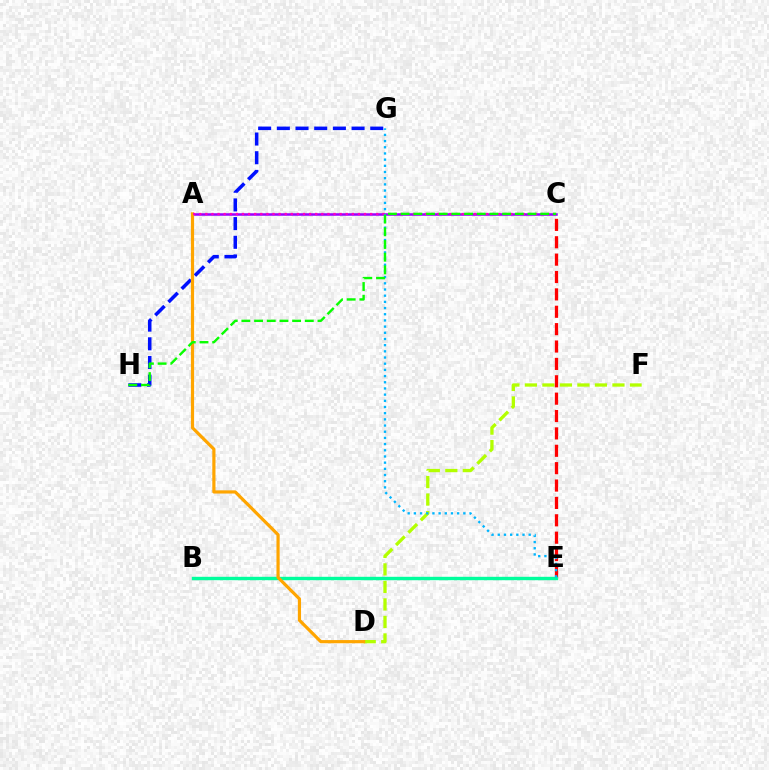{('D', 'F'): [{'color': '#b3ff00', 'line_style': 'dashed', 'thickness': 2.38}], ('C', 'E'): [{'color': '#ff0000', 'line_style': 'dashed', 'thickness': 2.36}], ('B', 'E'): [{'color': '#00ff9d', 'line_style': 'solid', 'thickness': 2.44}], ('G', 'H'): [{'color': '#0010ff', 'line_style': 'dashed', 'thickness': 2.54}], ('A', 'C'): [{'color': '#9b00ff', 'line_style': 'solid', 'thickness': 1.81}, {'color': '#ff00bd', 'line_style': 'dotted', 'thickness': 1.66}], ('A', 'D'): [{'color': '#ffa500', 'line_style': 'solid', 'thickness': 2.29}], ('E', 'G'): [{'color': '#00b5ff', 'line_style': 'dotted', 'thickness': 1.68}], ('C', 'H'): [{'color': '#08ff00', 'line_style': 'dashed', 'thickness': 1.72}]}